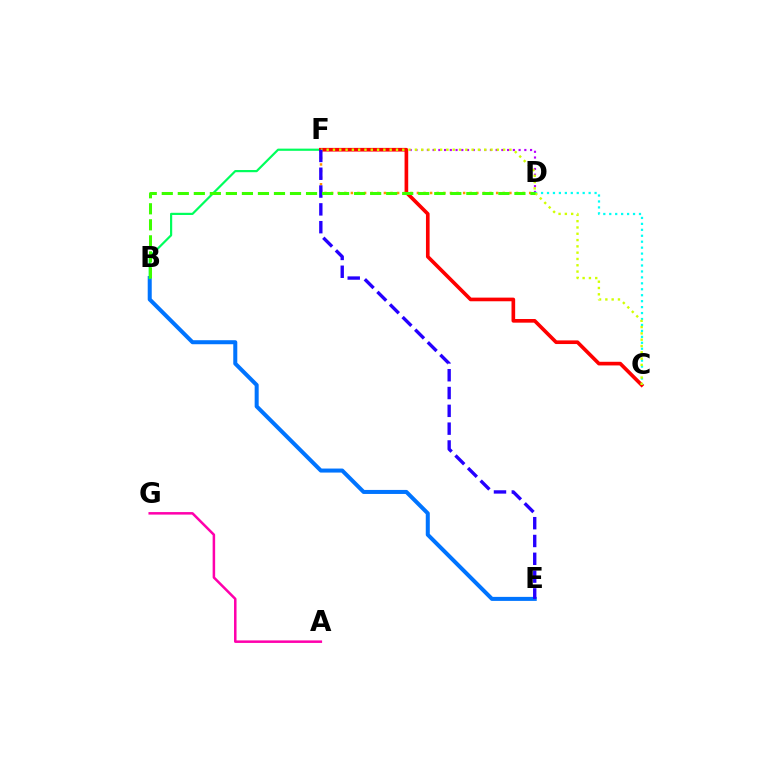{('B', 'E'): [{'color': '#0074ff', 'line_style': 'solid', 'thickness': 2.89}], ('B', 'F'): [{'color': '#00ff5c', 'line_style': 'solid', 'thickness': 1.58}], ('D', 'F'): [{'color': '#b900ff', 'line_style': 'dotted', 'thickness': 1.56}, {'color': '#ff9400', 'line_style': 'dotted', 'thickness': 1.79}], ('A', 'G'): [{'color': '#ff00ac', 'line_style': 'solid', 'thickness': 1.81}], ('C', 'F'): [{'color': '#ff0000', 'line_style': 'solid', 'thickness': 2.63}, {'color': '#d1ff00', 'line_style': 'dotted', 'thickness': 1.71}], ('C', 'D'): [{'color': '#00fff6', 'line_style': 'dotted', 'thickness': 1.62}], ('E', 'F'): [{'color': '#2500ff', 'line_style': 'dashed', 'thickness': 2.42}], ('B', 'D'): [{'color': '#3dff00', 'line_style': 'dashed', 'thickness': 2.18}]}